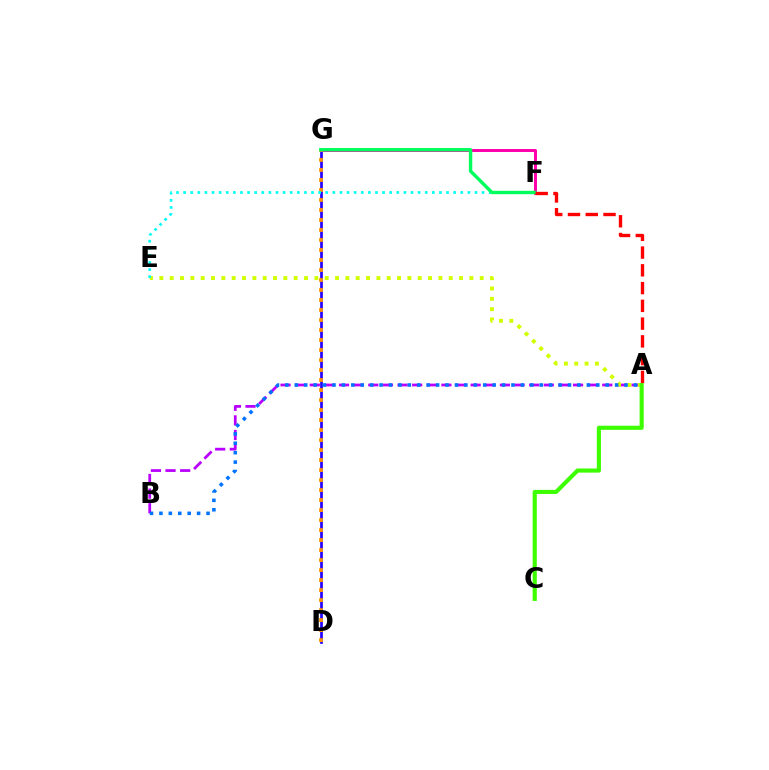{('D', 'G'): [{'color': '#2500ff', 'line_style': 'solid', 'thickness': 1.95}, {'color': '#ff9400', 'line_style': 'dotted', 'thickness': 2.72}], ('A', 'B'): [{'color': '#b900ff', 'line_style': 'dashed', 'thickness': 1.99}, {'color': '#0074ff', 'line_style': 'dotted', 'thickness': 2.56}], ('F', 'G'): [{'color': '#ff00ac', 'line_style': 'solid', 'thickness': 2.13}, {'color': '#00ff5c', 'line_style': 'solid', 'thickness': 2.45}], ('A', 'E'): [{'color': '#d1ff00', 'line_style': 'dotted', 'thickness': 2.81}], ('E', 'F'): [{'color': '#00fff6', 'line_style': 'dotted', 'thickness': 1.93}], ('A', 'C'): [{'color': '#3dff00', 'line_style': 'solid', 'thickness': 2.97}], ('A', 'F'): [{'color': '#ff0000', 'line_style': 'dashed', 'thickness': 2.41}]}